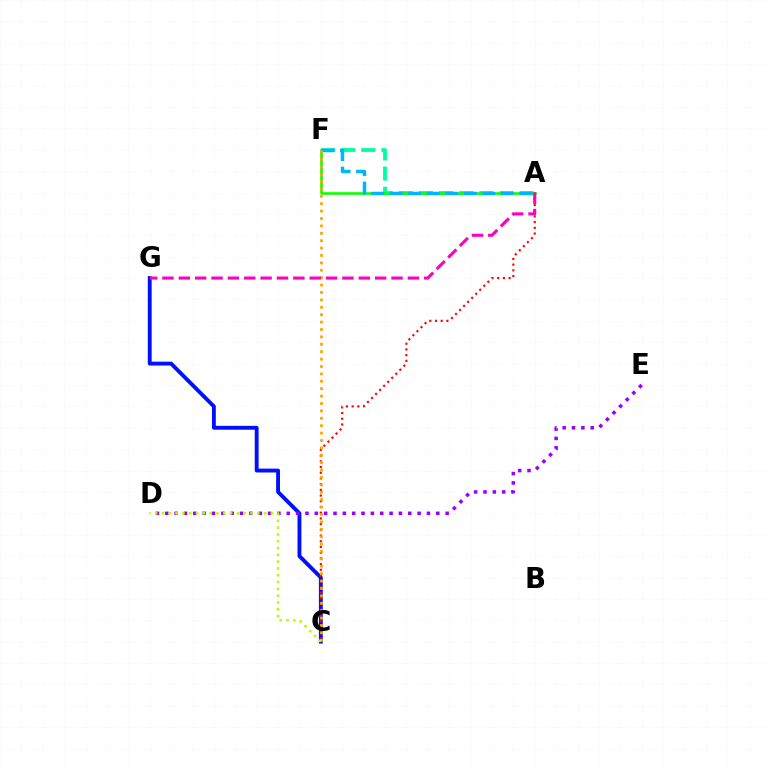{('A', 'F'): [{'color': '#00ff9d', 'line_style': 'dashed', 'thickness': 2.74}, {'color': '#08ff00', 'line_style': 'solid', 'thickness': 1.85}, {'color': '#00b5ff', 'line_style': 'dashed', 'thickness': 2.52}], ('C', 'G'): [{'color': '#0010ff', 'line_style': 'solid', 'thickness': 2.79}], ('D', 'E'): [{'color': '#9b00ff', 'line_style': 'dotted', 'thickness': 2.54}], ('A', 'C'): [{'color': '#ff0000', 'line_style': 'dotted', 'thickness': 1.55}], ('C', 'F'): [{'color': '#ffa500', 'line_style': 'dotted', 'thickness': 2.01}], ('A', 'G'): [{'color': '#ff00bd', 'line_style': 'dashed', 'thickness': 2.22}], ('C', 'D'): [{'color': '#b3ff00', 'line_style': 'dotted', 'thickness': 1.85}]}